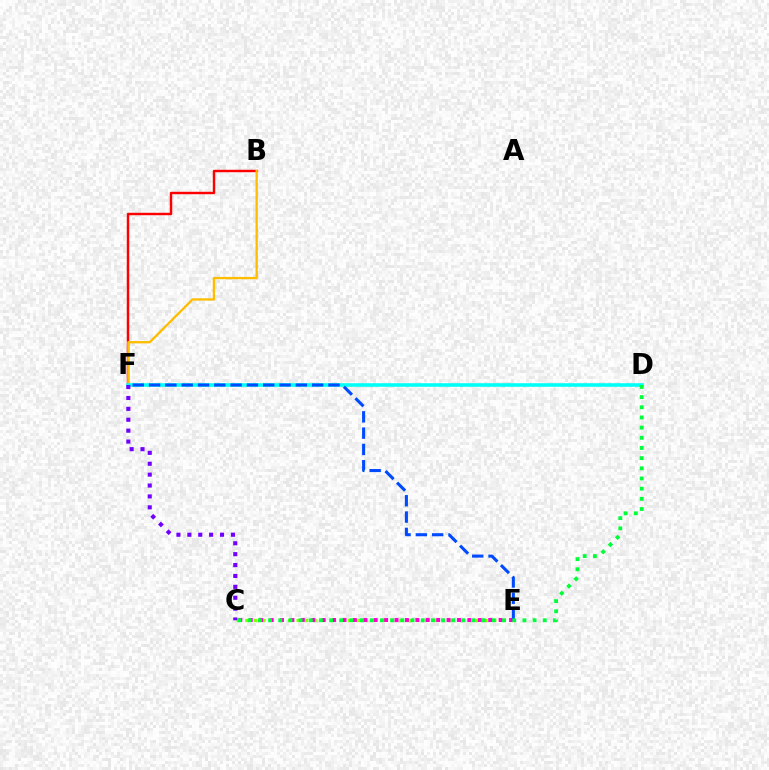{('B', 'F'): [{'color': '#ff0000', 'line_style': 'solid', 'thickness': 1.75}, {'color': '#ffbd00', 'line_style': 'solid', 'thickness': 1.66}], ('C', 'E'): [{'color': '#84ff00', 'line_style': 'dotted', 'thickness': 2.32}, {'color': '#ff00cf', 'line_style': 'dotted', 'thickness': 2.83}], ('D', 'F'): [{'color': '#00fff6', 'line_style': 'solid', 'thickness': 2.59}], ('C', 'F'): [{'color': '#7200ff', 'line_style': 'dotted', 'thickness': 2.96}], ('E', 'F'): [{'color': '#004bff', 'line_style': 'dashed', 'thickness': 2.22}], ('C', 'D'): [{'color': '#00ff39', 'line_style': 'dotted', 'thickness': 2.76}]}